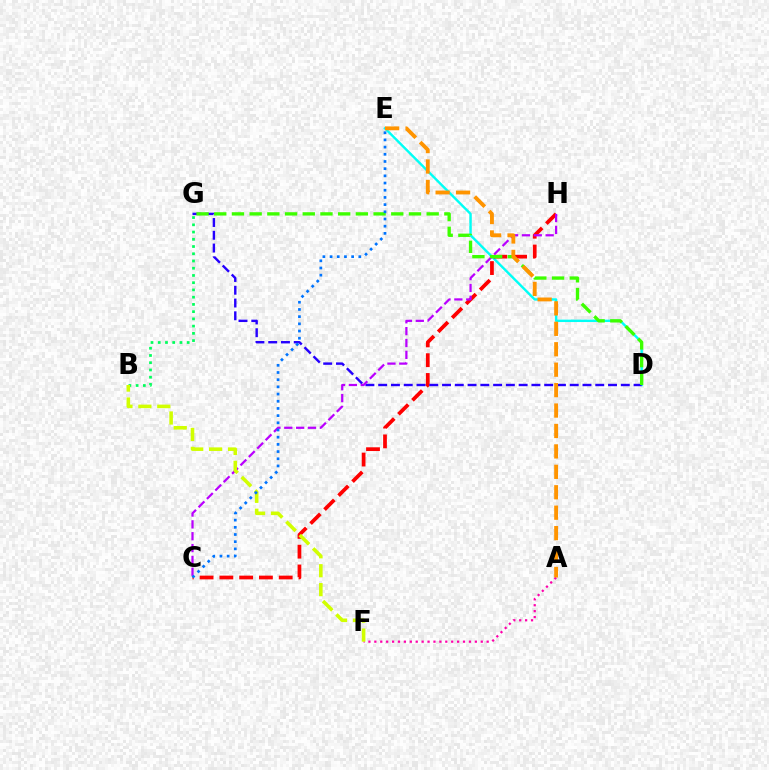{('A', 'F'): [{'color': '#ff00ac', 'line_style': 'dotted', 'thickness': 1.61}], ('D', 'E'): [{'color': '#00fff6', 'line_style': 'solid', 'thickness': 1.73}], ('C', 'H'): [{'color': '#ff0000', 'line_style': 'dashed', 'thickness': 2.69}, {'color': '#b900ff', 'line_style': 'dashed', 'thickness': 1.61}], ('D', 'G'): [{'color': '#2500ff', 'line_style': 'dashed', 'thickness': 1.73}, {'color': '#3dff00', 'line_style': 'dashed', 'thickness': 2.4}], ('B', 'G'): [{'color': '#00ff5c', 'line_style': 'dotted', 'thickness': 1.97}], ('B', 'F'): [{'color': '#d1ff00', 'line_style': 'dashed', 'thickness': 2.57}], ('A', 'E'): [{'color': '#ff9400', 'line_style': 'dashed', 'thickness': 2.78}], ('C', 'E'): [{'color': '#0074ff', 'line_style': 'dotted', 'thickness': 1.95}]}